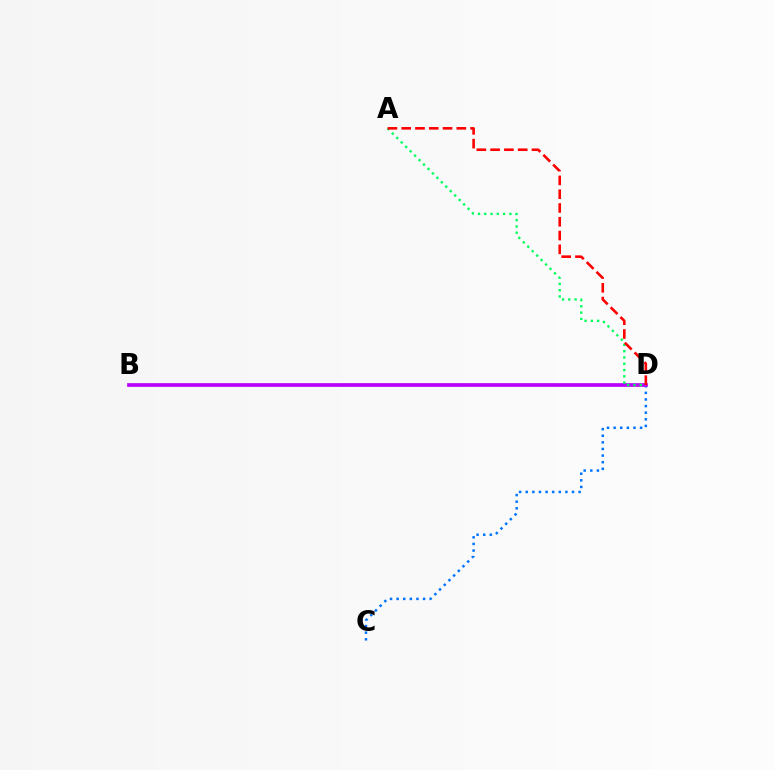{('C', 'D'): [{'color': '#0074ff', 'line_style': 'dotted', 'thickness': 1.8}], ('B', 'D'): [{'color': '#d1ff00', 'line_style': 'solid', 'thickness': 1.79}, {'color': '#b900ff', 'line_style': 'solid', 'thickness': 2.65}], ('A', 'D'): [{'color': '#00ff5c', 'line_style': 'dotted', 'thickness': 1.71}, {'color': '#ff0000', 'line_style': 'dashed', 'thickness': 1.87}]}